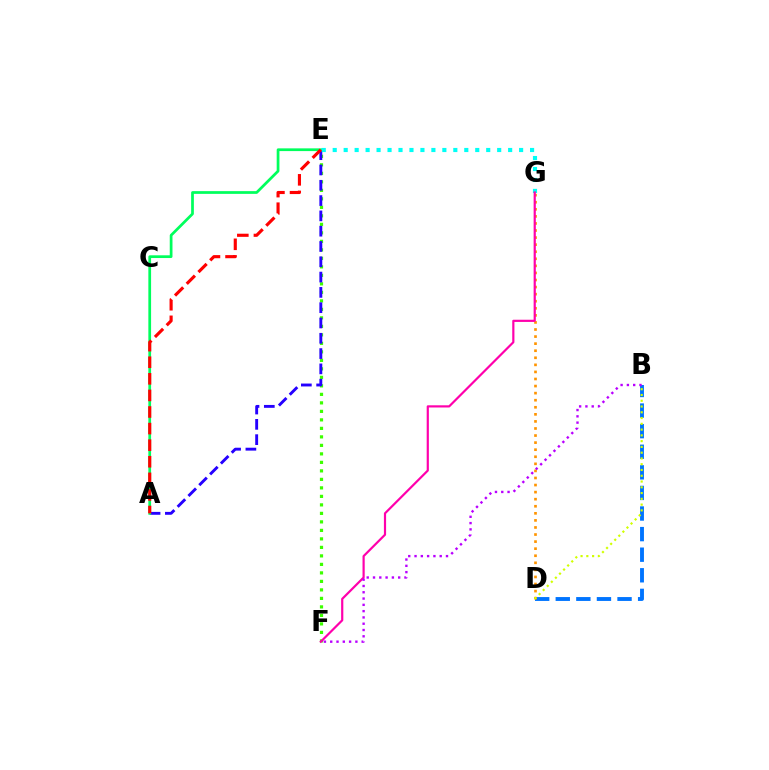{('E', 'F'): [{'color': '#3dff00', 'line_style': 'dotted', 'thickness': 2.31}], ('A', 'E'): [{'color': '#2500ff', 'line_style': 'dashed', 'thickness': 2.08}, {'color': '#00ff5c', 'line_style': 'solid', 'thickness': 1.97}, {'color': '#ff0000', 'line_style': 'dashed', 'thickness': 2.25}], ('B', 'D'): [{'color': '#0074ff', 'line_style': 'dashed', 'thickness': 2.8}, {'color': '#d1ff00', 'line_style': 'dotted', 'thickness': 1.57}], ('D', 'G'): [{'color': '#ff9400', 'line_style': 'dotted', 'thickness': 1.92}], ('E', 'G'): [{'color': '#00fff6', 'line_style': 'dotted', 'thickness': 2.98}], ('F', 'G'): [{'color': '#ff00ac', 'line_style': 'solid', 'thickness': 1.58}], ('B', 'F'): [{'color': '#b900ff', 'line_style': 'dotted', 'thickness': 1.71}]}